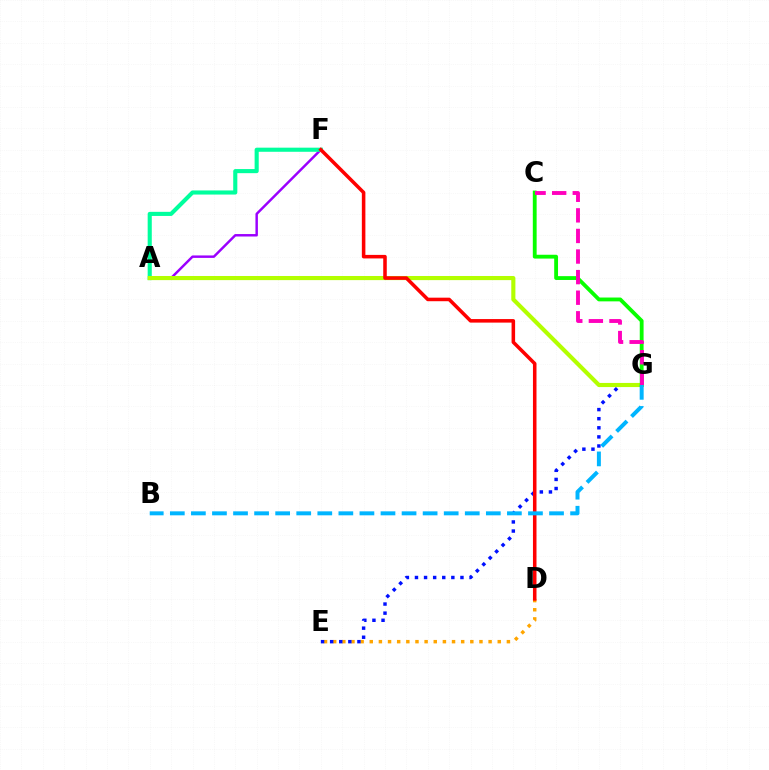{('A', 'F'): [{'color': '#9b00ff', 'line_style': 'solid', 'thickness': 1.77}, {'color': '#00ff9d', 'line_style': 'solid', 'thickness': 2.96}], ('D', 'E'): [{'color': '#ffa500', 'line_style': 'dotted', 'thickness': 2.48}], ('E', 'G'): [{'color': '#0010ff', 'line_style': 'dotted', 'thickness': 2.47}], ('A', 'G'): [{'color': '#b3ff00', 'line_style': 'solid', 'thickness': 2.97}], ('D', 'F'): [{'color': '#ff0000', 'line_style': 'solid', 'thickness': 2.55}], ('C', 'G'): [{'color': '#08ff00', 'line_style': 'solid', 'thickness': 2.76}, {'color': '#ff00bd', 'line_style': 'dashed', 'thickness': 2.8}], ('B', 'G'): [{'color': '#00b5ff', 'line_style': 'dashed', 'thickness': 2.86}]}